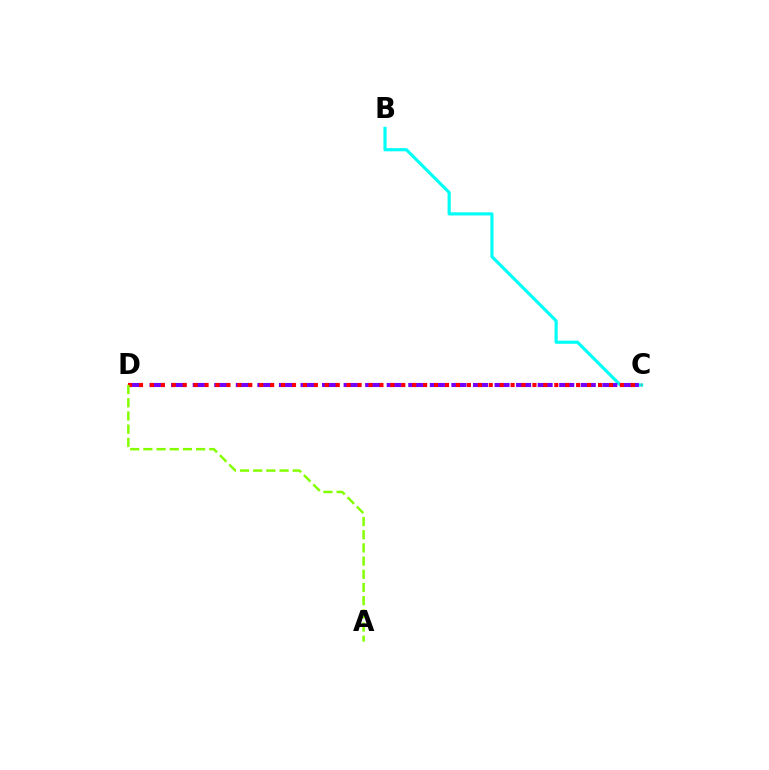{('B', 'C'): [{'color': '#00fff6', 'line_style': 'solid', 'thickness': 2.27}], ('C', 'D'): [{'color': '#7200ff', 'line_style': 'dashed', 'thickness': 2.93}, {'color': '#ff0000', 'line_style': 'dotted', 'thickness': 2.97}], ('A', 'D'): [{'color': '#84ff00', 'line_style': 'dashed', 'thickness': 1.79}]}